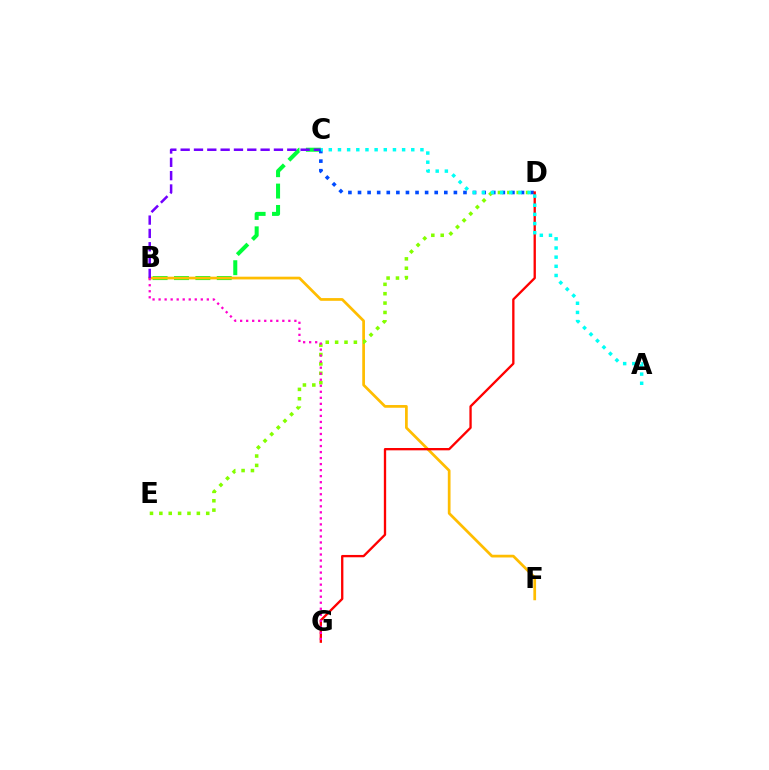{('B', 'C'): [{'color': '#00ff39', 'line_style': 'dashed', 'thickness': 2.9}, {'color': '#7200ff', 'line_style': 'dashed', 'thickness': 1.81}], ('B', 'F'): [{'color': '#ffbd00', 'line_style': 'solid', 'thickness': 1.96}], ('C', 'D'): [{'color': '#004bff', 'line_style': 'dotted', 'thickness': 2.61}], ('D', 'E'): [{'color': '#84ff00', 'line_style': 'dotted', 'thickness': 2.55}], ('D', 'G'): [{'color': '#ff0000', 'line_style': 'solid', 'thickness': 1.67}], ('A', 'C'): [{'color': '#00fff6', 'line_style': 'dotted', 'thickness': 2.49}], ('B', 'G'): [{'color': '#ff00cf', 'line_style': 'dotted', 'thickness': 1.64}]}